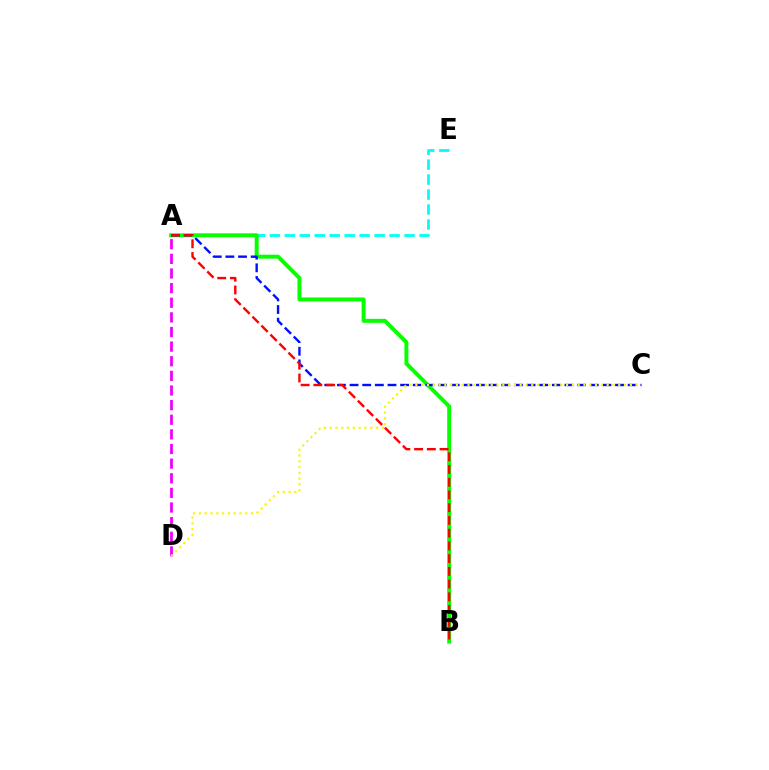{('A', 'D'): [{'color': '#ee00ff', 'line_style': 'dashed', 'thickness': 1.99}], ('A', 'E'): [{'color': '#00fff6', 'line_style': 'dashed', 'thickness': 2.03}], ('A', 'B'): [{'color': '#08ff00', 'line_style': 'solid', 'thickness': 2.85}, {'color': '#ff0000', 'line_style': 'dashed', 'thickness': 1.73}], ('A', 'C'): [{'color': '#0010ff', 'line_style': 'dashed', 'thickness': 1.72}], ('C', 'D'): [{'color': '#fcf500', 'line_style': 'dotted', 'thickness': 1.57}]}